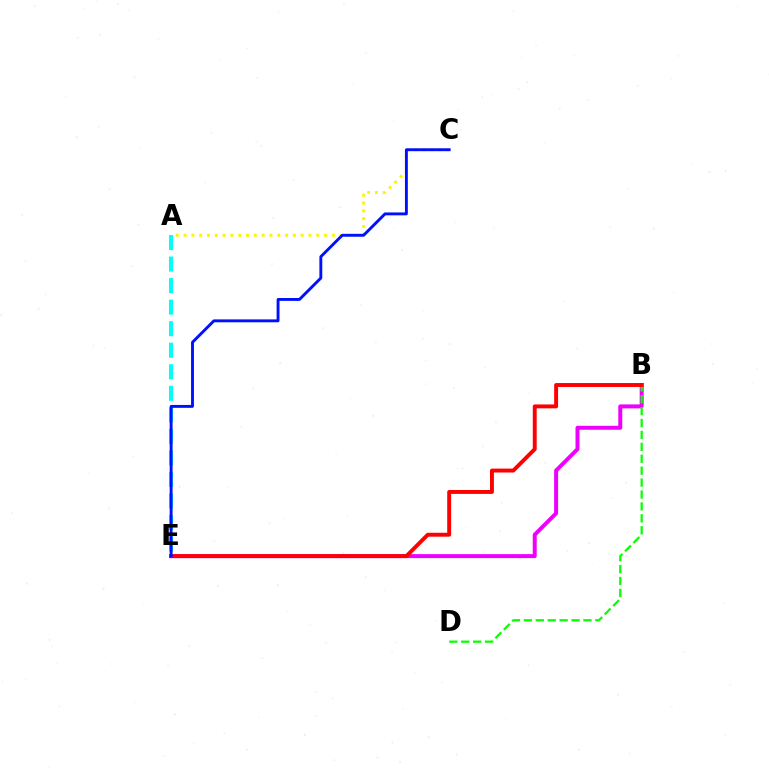{('A', 'E'): [{'color': '#00fff6', 'line_style': 'dashed', 'thickness': 2.93}], ('B', 'E'): [{'color': '#ee00ff', 'line_style': 'solid', 'thickness': 2.86}, {'color': '#ff0000', 'line_style': 'solid', 'thickness': 2.82}], ('B', 'D'): [{'color': '#08ff00', 'line_style': 'dashed', 'thickness': 1.62}], ('A', 'C'): [{'color': '#fcf500', 'line_style': 'dotted', 'thickness': 2.12}], ('C', 'E'): [{'color': '#0010ff', 'line_style': 'solid', 'thickness': 2.08}]}